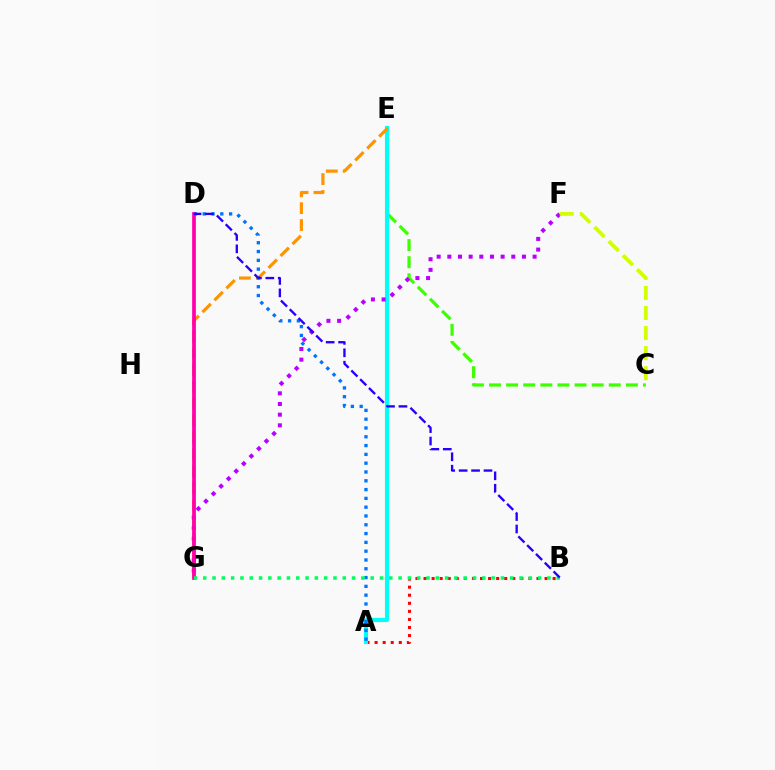{('C', 'E'): [{'color': '#3dff00', 'line_style': 'dashed', 'thickness': 2.32}], ('A', 'B'): [{'color': '#ff0000', 'line_style': 'dotted', 'thickness': 2.19}], ('A', 'E'): [{'color': '#00fff6', 'line_style': 'solid', 'thickness': 2.96}], ('E', 'G'): [{'color': '#ff9400', 'line_style': 'dashed', 'thickness': 2.29}], ('A', 'D'): [{'color': '#0074ff', 'line_style': 'dotted', 'thickness': 2.39}], ('F', 'G'): [{'color': '#b900ff', 'line_style': 'dotted', 'thickness': 2.9}], ('C', 'F'): [{'color': '#d1ff00', 'line_style': 'dashed', 'thickness': 2.73}], ('D', 'G'): [{'color': '#ff00ac', 'line_style': 'solid', 'thickness': 2.68}], ('B', 'G'): [{'color': '#00ff5c', 'line_style': 'dotted', 'thickness': 2.53}], ('B', 'D'): [{'color': '#2500ff', 'line_style': 'dashed', 'thickness': 1.69}]}